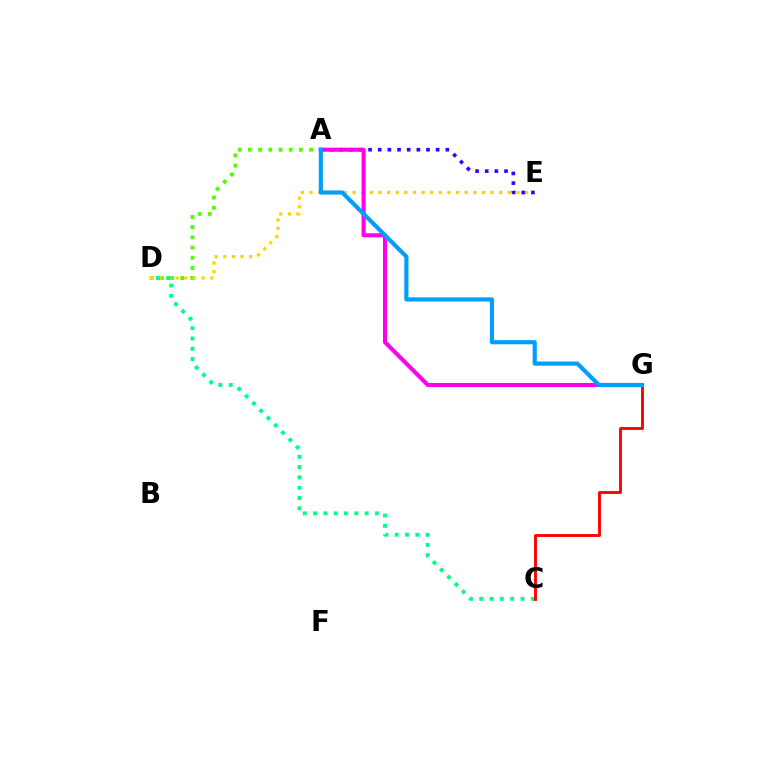{('A', 'D'): [{'color': '#4fff00', 'line_style': 'dotted', 'thickness': 2.77}], ('D', 'E'): [{'color': '#ffd500', 'line_style': 'dotted', 'thickness': 2.34}], ('C', 'D'): [{'color': '#00ff86', 'line_style': 'dotted', 'thickness': 2.8}], ('C', 'G'): [{'color': '#ff0000', 'line_style': 'solid', 'thickness': 2.07}], ('A', 'E'): [{'color': '#3700ff', 'line_style': 'dotted', 'thickness': 2.62}], ('A', 'G'): [{'color': '#ff00ed', 'line_style': 'solid', 'thickness': 2.92}, {'color': '#009eff', 'line_style': 'solid', 'thickness': 2.99}]}